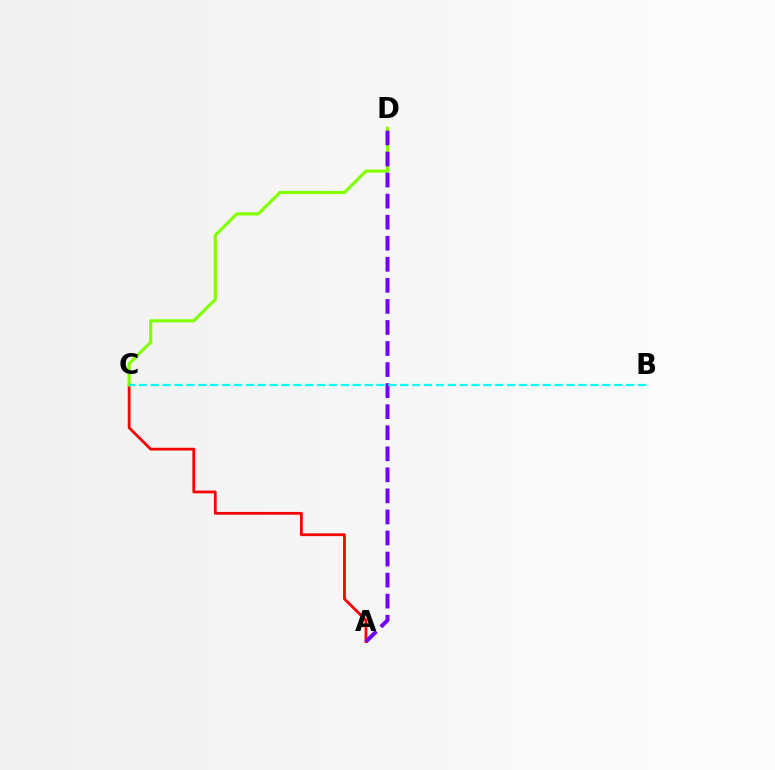{('A', 'C'): [{'color': '#ff0000', 'line_style': 'solid', 'thickness': 2.0}], ('C', 'D'): [{'color': '#84ff00', 'line_style': 'solid', 'thickness': 2.3}], ('A', 'D'): [{'color': '#7200ff', 'line_style': 'dashed', 'thickness': 2.86}], ('B', 'C'): [{'color': '#00fff6', 'line_style': 'dashed', 'thickness': 1.61}]}